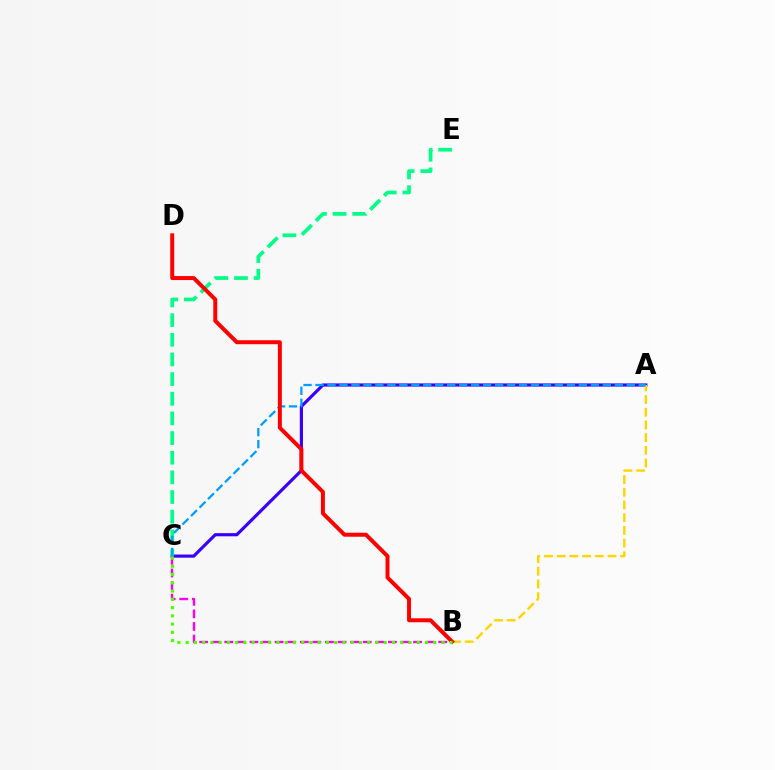{('A', 'C'): [{'color': '#3700ff', 'line_style': 'solid', 'thickness': 2.27}, {'color': '#009eff', 'line_style': 'dashed', 'thickness': 1.63}], ('A', 'B'): [{'color': '#ffd500', 'line_style': 'dashed', 'thickness': 1.72}], ('B', 'C'): [{'color': '#ff00ed', 'line_style': 'dashed', 'thickness': 1.71}, {'color': '#4fff00', 'line_style': 'dotted', 'thickness': 2.24}], ('C', 'E'): [{'color': '#00ff86', 'line_style': 'dashed', 'thickness': 2.67}], ('B', 'D'): [{'color': '#ff0000', 'line_style': 'solid', 'thickness': 2.86}]}